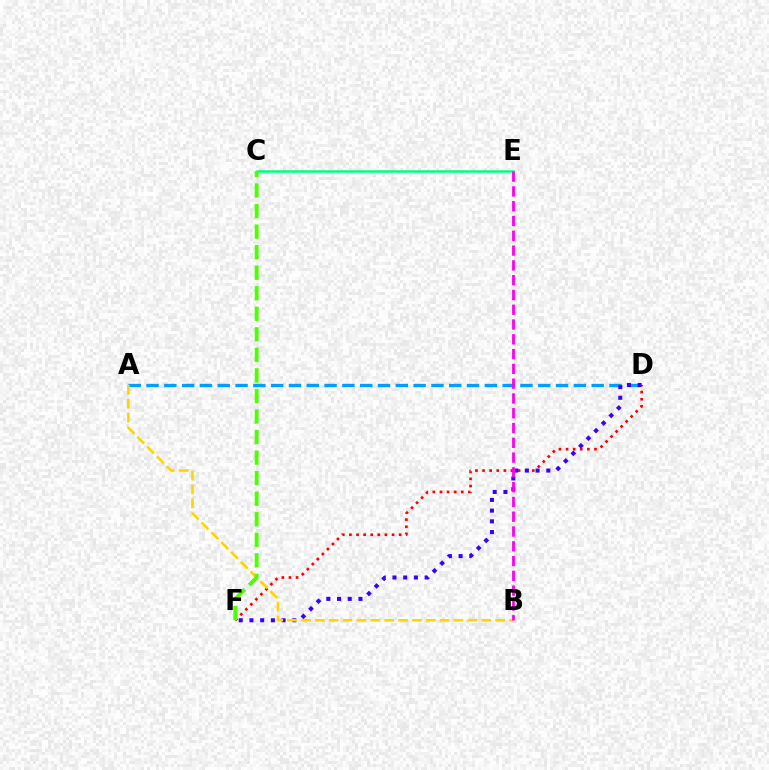{('D', 'F'): [{'color': '#ff0000', 'line_style': 'dotted', 'thickness': 1.93}, {'color': '#3700ff', 'line_style': 'dotted', 'thickness': 2.91}], ('A', 'D'): [{'color': '#009eff', 'line_style': 'dashed', 'thickness': 2.42}], ('C', 'E'): [{'color': '#00ff86', 'line_style': 'solid', 'thickness': 1.81}], ('A', 'B'): [{'color': '#ffd500', 'line_style': 'dashed', 'thickness': 1.88}], ('B', 'E'): [{'color': '#ff00ed', 'line_style': 'dashed', 'thickness': 2.01}], ('C', 'F'): [{'color': '#4fff00', 'line_style': 'dashed', 'thickness': 2.79}]}